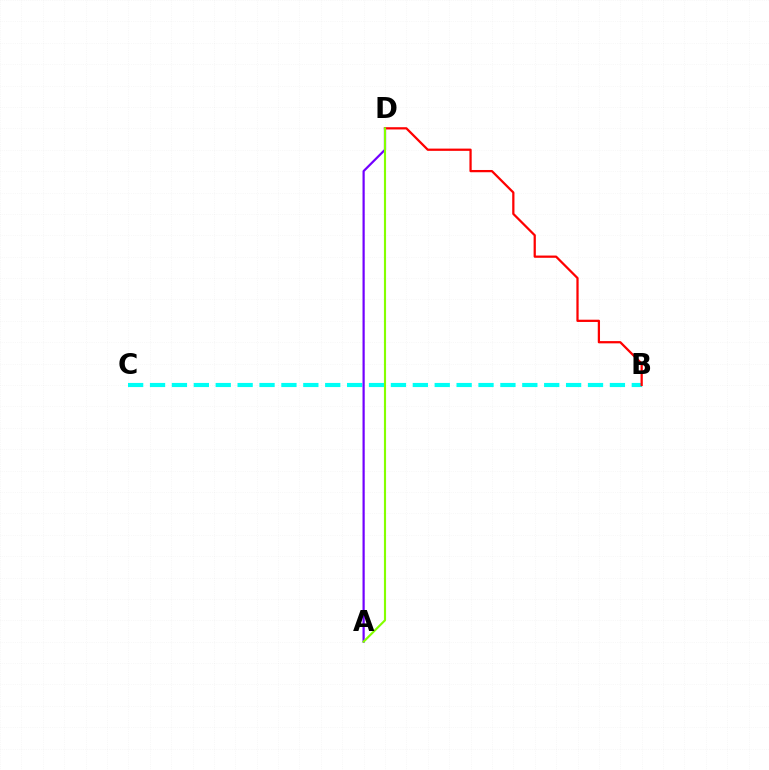{('B', 'C'): [{'color': '#00fff6', 'line_style': 'dashed', 'thickness': 2.97}], ('A', 'D'): [{'color': '#7200ff', 'line_style': 'solid', 'thickness': 1.59}, {'color': '#84ff00', 'line_style': 'solid', 'thickness': 1.54}], ('B', 'D'): [{'color': '#ff0000', 'line_style': 'solid', 'thickness': 1.62}]}